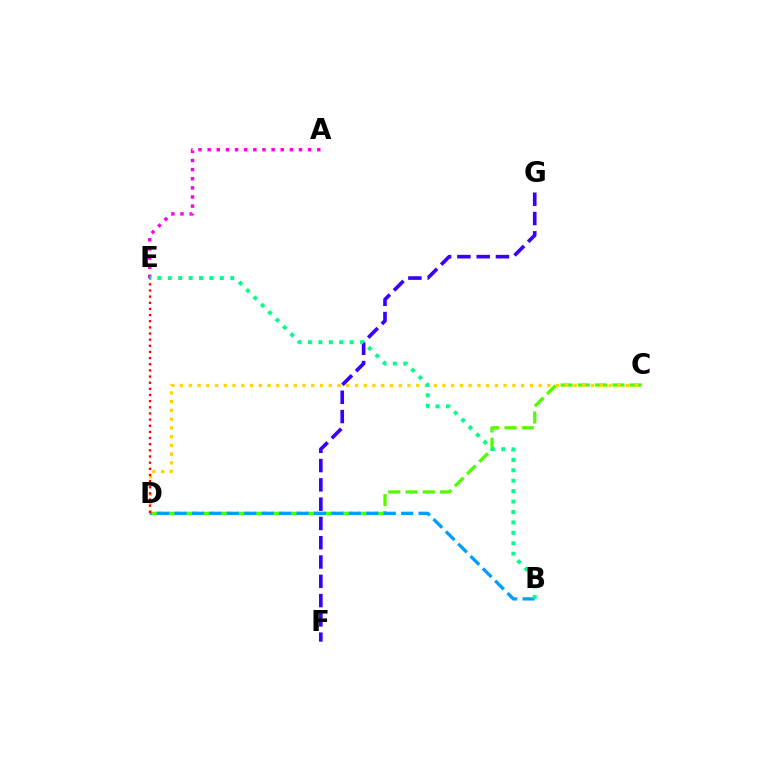{('C', 'D'): [{'color': '#4fff00', 'line_style': 'dashed', 'thickness': 2.35}, {'color': '#ffd500', 'line_style': 'dotted', 'thickness': 2.38}], ('B', 'D'): [{'color': '#009eff', 'line_style': 'dashed', 'thickness': 2.37}], ('F', 'G'): [{'color': '#3700ff', 'line_style': 'dashed', 'thickness': 2.62}], ('D', 'E'): [{'color': '#ff0000', 'line_style': 'dotted', 'thickness': 1.67}], ('A', 'E'): [{'color': '#ff00ed', 'line_style': 'dotted', 'thickness': 2.48}], ('B', 'E'): [{'color': '#00ff86', 'line_style': 'dotted', 'thickness': 2.83}]}